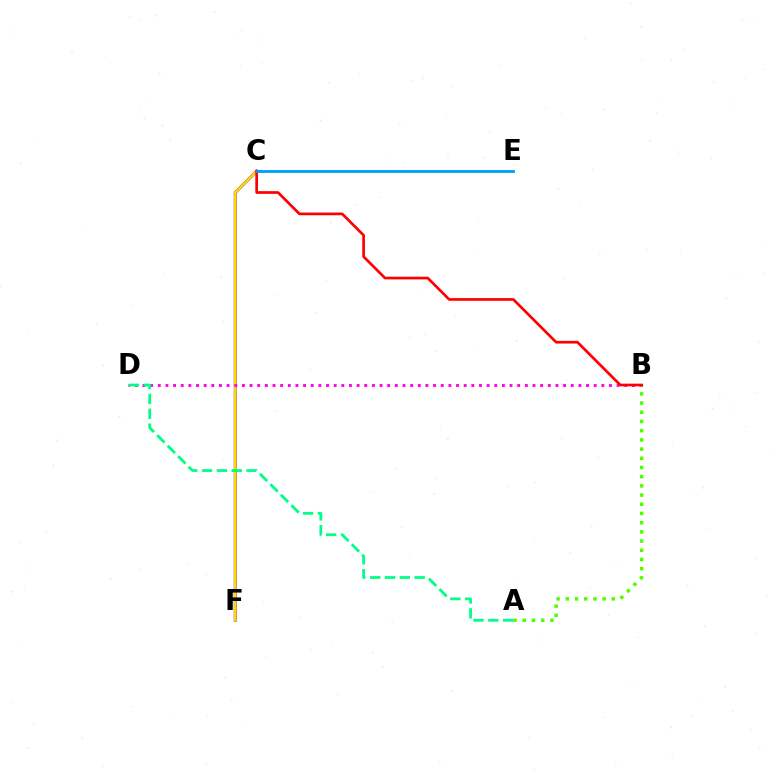{('C', 'F'): [{'color': '#3700ff', 'line_style': 'solid', 'thickness': 2.1}, {'color': '#ffd500', 'line_style': 'solid', 'thickness': 1.97}], ('B', 'D'): [{'color': '#ff00ed', 'line_style': 'dotted', 'thickness': 2.08}], ('A', 'D'): [{'color': '#00ff86', 'line_style': 'dashed', 'thickness': 2.02}], ('A', 'B'): [{'color': '#4fff00', 'line_style': 'dotted', 'thickness': 2.5}], ('B', 'C'): [{'color': '#ff0000', 'line_style': 'solid', 'thickness': 1.94}], ('C', 'E'): [{'color': '#009eff', 'line_style': 'solid', 'thickness': 2.03}]}